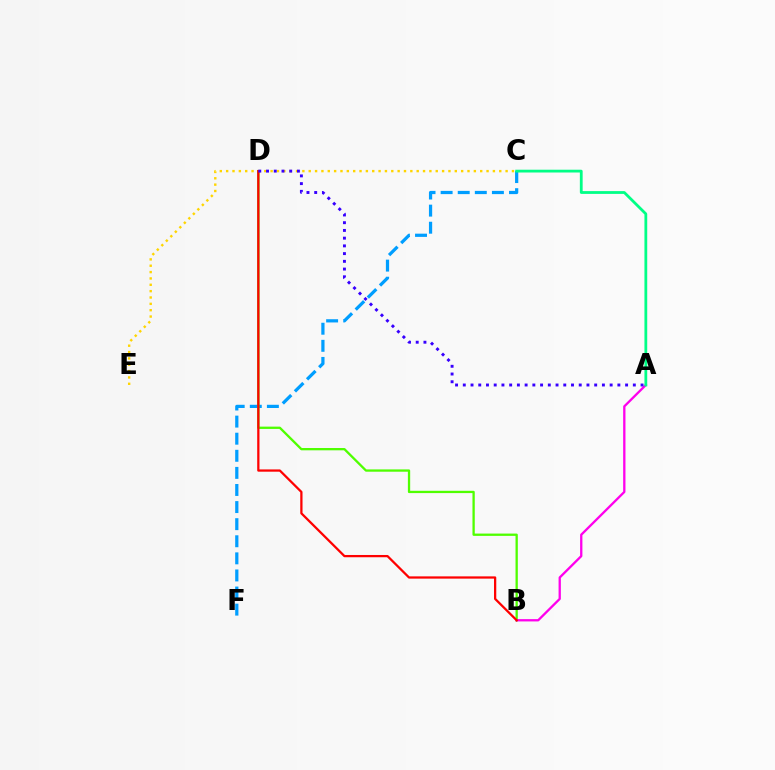{('C', 'E'): [{'color': '#ffd500', 'line_style': 'dotted', 'thickness': 1.73}], ('C', 'F'): [{'color': '#009eff', 'line_style': 'dashed', 'thickness': 2.32}], ('B', 'D'): [{'color': '#4fff00', 'line_style': 'solid', 'thickness': 1.66}, {'color': '#ff0000', 'line_style': 'solid', 'thickness': 1.63}], ('A', 'B'): [{'color': '#ff00ed', 'line_style': 'solid', 'thickness': 1.66}], ('A', 'C'): [{'color': '#00ff86', 'line_style': 'solid', 'thickness': 2.01}], ('A', 'D'): [{'color': '#3700ff', 'line_style': 'dotted', 'thickness': 2.1}]}